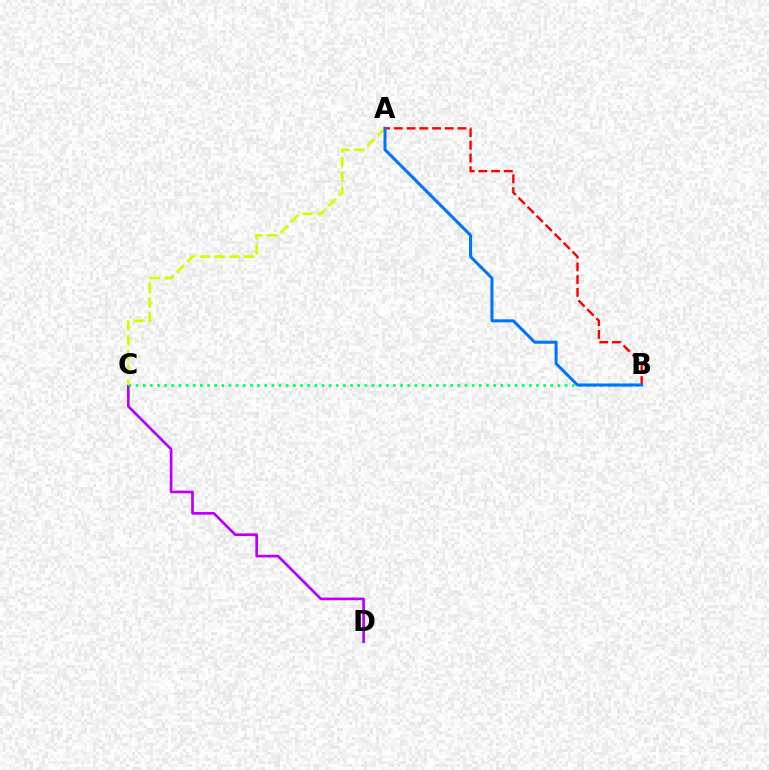{('C', 'D'): [{'color': '#b900ff', 'line_style': 'solid', 'thickness': 1.94}], ('A', 'B'): [{'color': '#ff0000', 'line_style': 'dashed', 'thickness': 1.73}, {'color': '#0074ff', 'line_style': 'solid', 'thickness': 2.18}], ('B', 'C'): [{'color': '#00ff5c', 'line_style': 'dotted', 'thickness': 1.94}], ('A', 'C'): [{'color': '#d1ff00', 'line_style': 'dashed', 'thickness': 2.01}]}